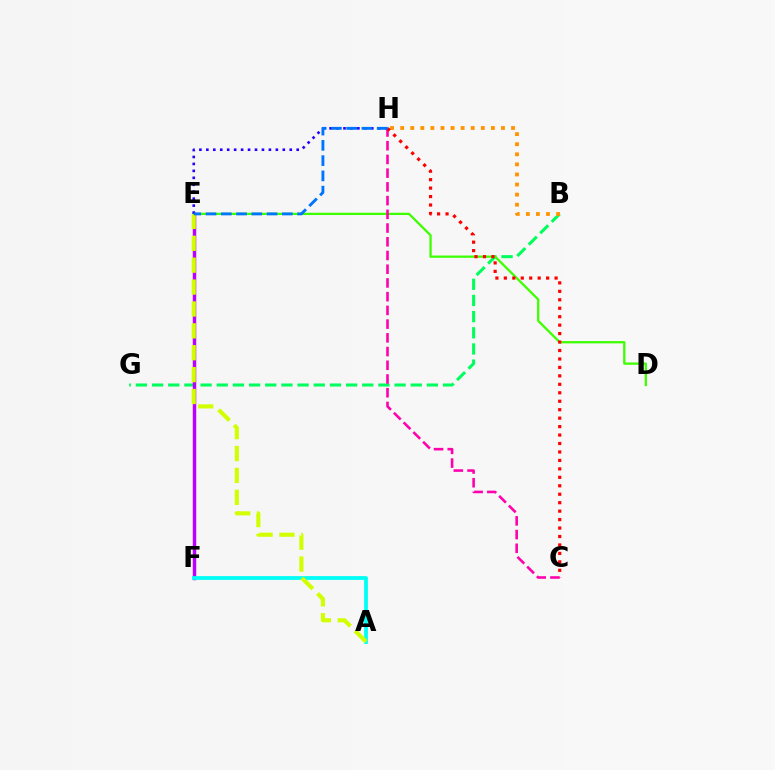{('B', 'G'): [{'color': '#00ff5c', 'line_style': 'dashed', 'thickness': 2.2}], ('E', 'F'): [{'color': '#b900ff', 'line_style': 'solid', 'thickness': 2.5}], ('D', 'E'): [{'color': '#3dff00', 'line_style': 'solid', 'thickness': 1.64}], ('A', 'F'): [{'color': '#00fff6', 'line_style': 'solid', 'thickness': 2.72}], ('A', 'E'): [{'color': '#d1ff00', 'line_style': 'dashed', 'thickness': 2.97}], ('C', 'H'): [{'color': '#ff00ac', 'line_style': 'dashed', 'thickness': 1.86}, {'color': '#ff0000', 'line_style': 'dotted', 'thickness': 2.3}], ('B', 'H'): [{'color': '#ff9400', 'line_style': 'dotted', 'thickness': 2.74}], ('E', 'H'): [{'color': '#2500ff', 'line_style': 'dotted', 'thickness': 1.89}, {'color': '#0074ff', 'line_style': 'dashed', 'thickness': 2.07}]}